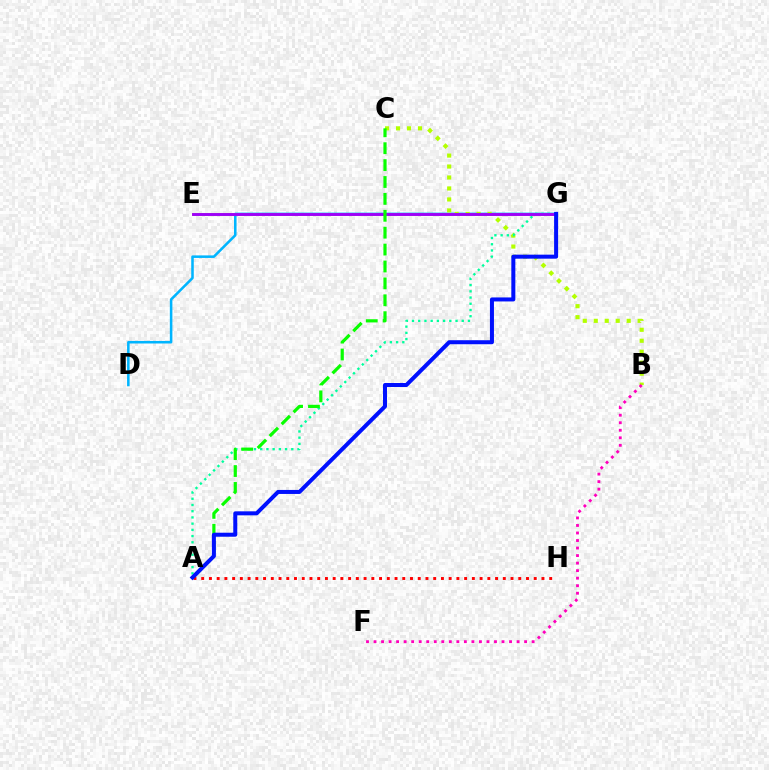{('D', 'G'): [{'color': '#00b5ff', 'line_style': 'solid', 'thickness': 1.83}], ('B', 'C'): [{'color': '#b3ff00', 'line_style': 'dotted', 'thickness': 2.98}], ('E', 'G'): [{'color': '#ffa500', 'line_style': 'solid', 'thickness': 2.0}, {'color': '#9b00ff', 'line_style': 'solid', 'thickness': 2.06}], ('A', 'G'): [{'color': '#00ff9d', 'line_style': 'dotted', 'thickness': 1.69}, {'color': '#0010ff', 'line_style': 'solid', 'thickness': 2.89}], ('A', 'H'): [{'color': '#ff0000', 'line_style': 'dotted', 'thickness': 2.1}], ('A', 'C'): [{'color': '#08ff00', 'line_style': 'dashed', 'thickness': 2.3}], ('B', 'F'): [{'color': '#ff00bd', 'line_style': 'dotted', 'thickness': 2.05}]}